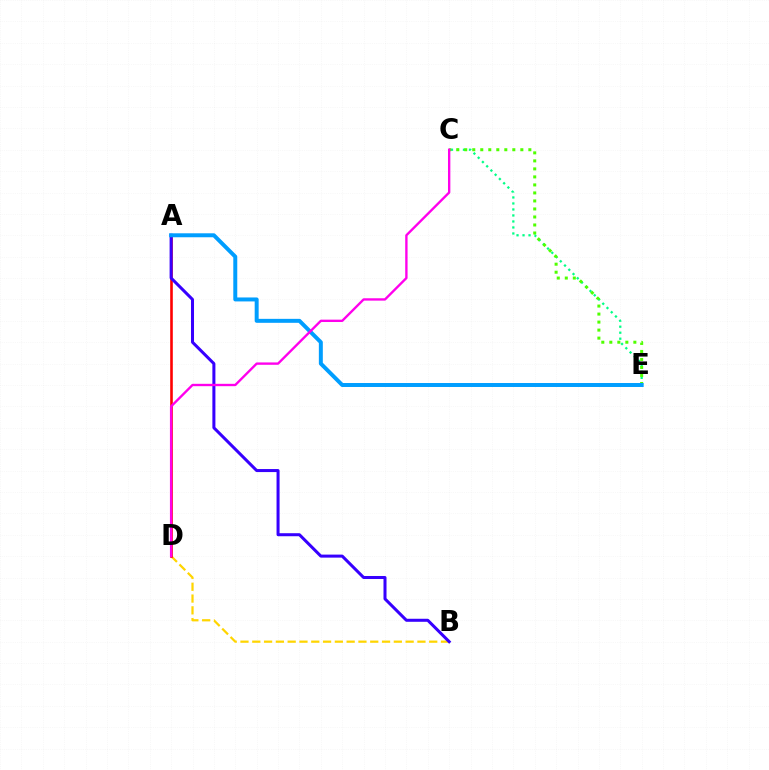{('B', 'D'): [{'color': '#ffd500', 'line_style': 'dashed', 'thickness': 1.6}], ('A', 'D'): [{'color': '#ff0000', 'line_style': 'solid', 'thickness': 1.88}], ('A', 'B'): [{'color': '#3700ff', 'line_style': 'solid', 'thickness': 2.18}], ('C', 'E'): [{'color': '#00ff86', 'line_style': 'dotted', 'thickness': 1.63}, {'color': '#4fff00', 'line_style': 'dotted', 'thickness': 2.18}], ('A', 'E'): [{'color': '#009eff', 'line_style': 'solid', 'thickness': 2.86}], ('C', 'D'): [{'color': '#ff00ed', 'line_style': 'solid', 'thickness': 1.7}]}